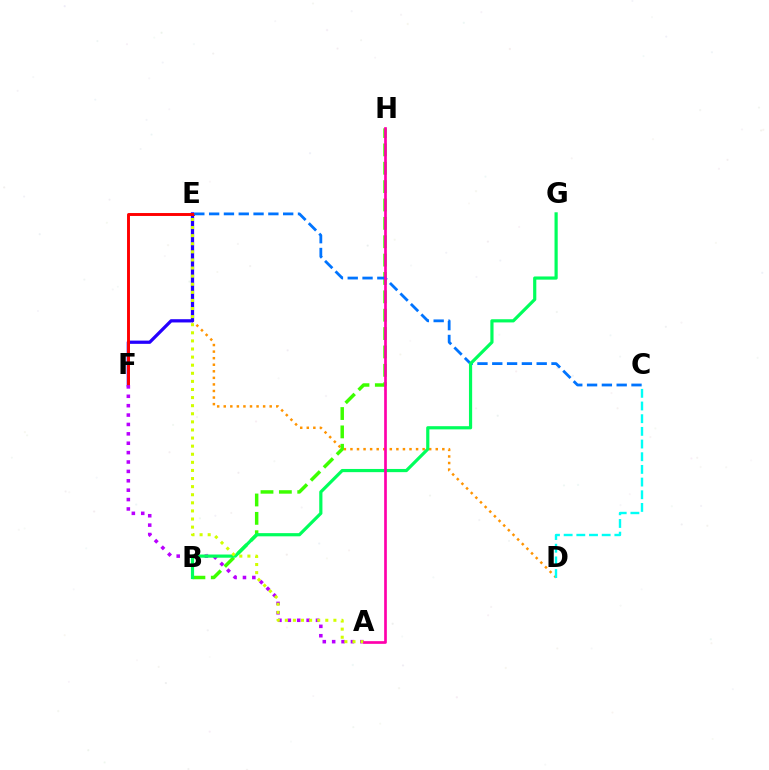{('D', 'E'): [{'color': '#ff9400', 'line_style': 'dotted', 'thickness': 1.78}], ('E', 'F'): [{'color': '#2500ff', 'line_style': 'solid', 'thickness': 2.34}, {'color': '#ff0000', 'line_style': 'solid', 'thickness': 2.1}], ('B', 'H'): [{'color': '#3dff00', 'line_style': 'dashed', 'thickness': 2.5}], ('C', 'E'): [{'color': '#0074ff', 'line_style': 'dashed', 'thickness': 2.01}], ('A', 'F'): [{'color': '#b900ff', 'line_style': 'dotted', 'thickness': 2.55}], ('C', 'D'): [{'color': '#00fff6', 'line_style': 'dashed', 'thickness': 1.72}], ('B', 'G'): [{'color': '#00ff5c', 'line_style': 'solid', 'thickness': 2.3}], ('A', 'E'): [{'color': '#d1ff00', 'line_style': 'dotted', 'thickness': 2.2}], ('A', 'H'): [{'color': '#ff00ac', 'line_style': 'solid', 'thickness': 1.94}]}